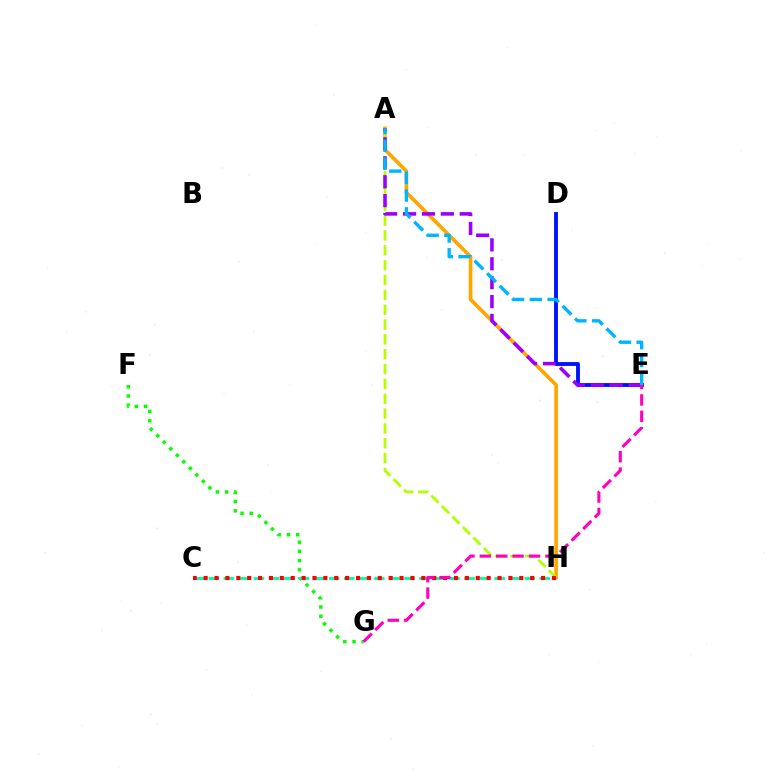{('F', 'G'): [{'color': '#08ff00', 'line_style': 'dotted', 'thickness': 2.5}], ('A', 'H'): [{'color': '#ffa500', 'line_style': 'solid', 'thickness': 2.61}, {'color': '#b3ff00', 'line_style': 'dashed', 'thickness': 2.02}], ('C', 'H'): [{'color': '#00ff9d', 'line_style': 'dashed', 'thickness': 2.04}, {'color': '#ff0000', 'line_style': 'dotted', 'thickness': 2.96}], ('D', 'E'): [{'color': '#0010ff', 'line_style': 'solid', 'thickness': 2.78}], ('A', 'E'): [{'color': '#9b00ff', 'line_style': 'dashed', 'thickness': 2.57}, {'color': '#00b5ff', 'line_style': 'dashed', 'thickness': 2.42}], ('E', 'G'): [{'color': '#ff00bd', 'line_style': 'dashed', 'thickness': 2.23}]}